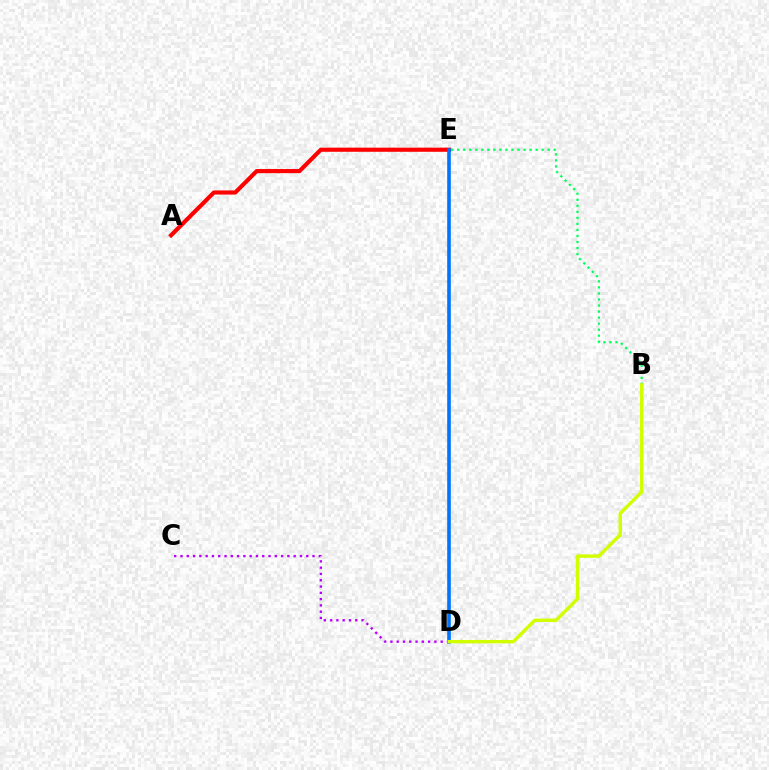{('A', 'E'): [{'color': '#ff0000', 'line_style': 'solid', 'thickness': 2.98}], ('D', 'E'): [{'color': '#0074ff', 'line_style': 'solid', 'thickness': 2.61}], ('B', 'E'): [{'color': '#00ff5c', 'line_style': 'dotted', 'thickness': 1.64}], ('C', 'D'): [{'color': '#b900ff', 'line_style': 'dotted', 'thickness': 1.71}], ('B', 'D'): [{'color': '#d1ff00', 'line_style': 'solid', 'thickness': 2.45}]}